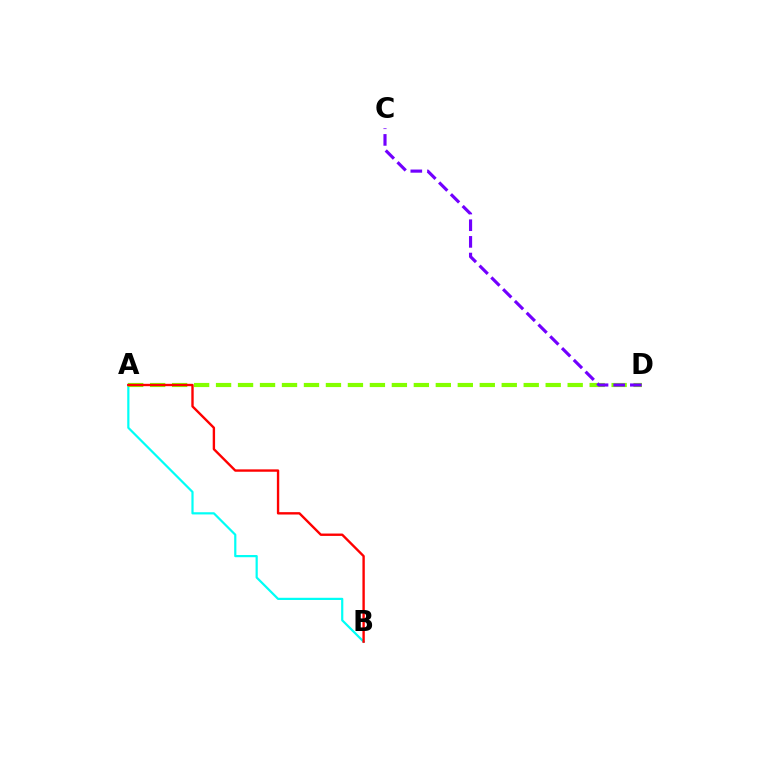{('A', 'B'): [{'color': '#00fff6', 'line_style': 'solid', 'thickness': 1.59}, {'color': '#ff0000', 'line_style': 'solid', 'thickness': 1.71}], ('A', 'D'): [{'color': '#84ff00', 'line_style': 'dashed', 'thickness': 2.99}], ('C', 'D'): [{'color': '#7200ff', 'line_style': 'dashed', 'thickness': 2.26}]}